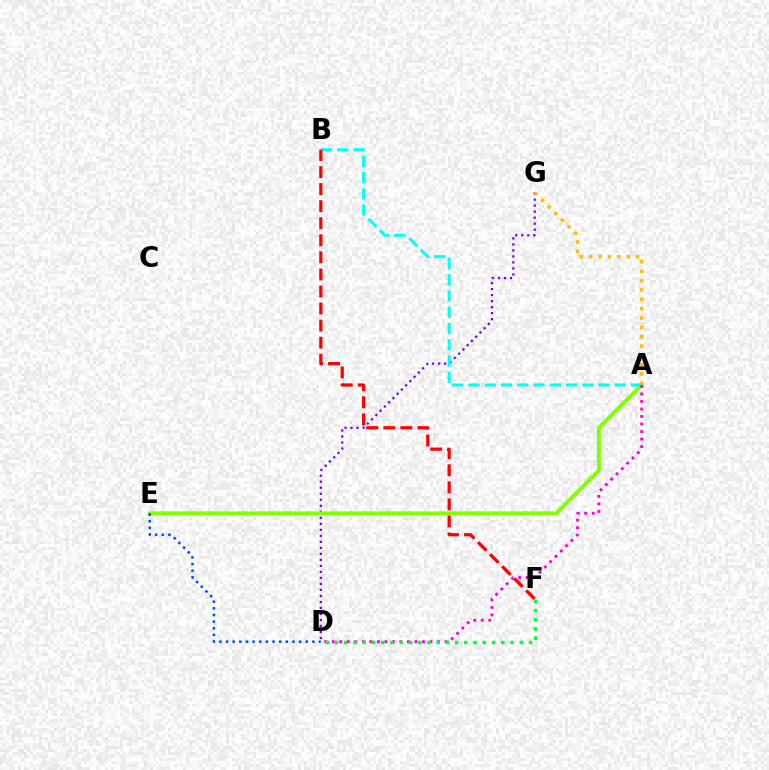{('D', 'G'): [{'color': '#7200ff', 'line_style': 'dotted', 'thickness': 1.63}], ('A', 'E'): [{'color': '#84ff00', 'line_style': 'solid', 'thickness': 2.79}], ('A', 'G'): [{'color': '#ffbd00', 'line_style': 'dotted', 'thickness': 2.54}], ('A', 'B'): [{'color': '#00fff6', 'line_style': 'dashed', 'thickness': 2.21}], ('B', 'F'): [{'color': '#ff0000', 'line_style': 'dashed', 'thickness': 2.32}], ('A', 'D'): [{'color': '#ff00cf', 'line_style': 'dotted', 'thickness': 2.04}], ('D', 'E'): [{'color': '#004bff', 'line_style': 'dotted', 'thickness': 1.8}], ('D', 'F'): [{'color': '#00ff39', 'line_style': 'dotted', 'thickness': 2.51}]}